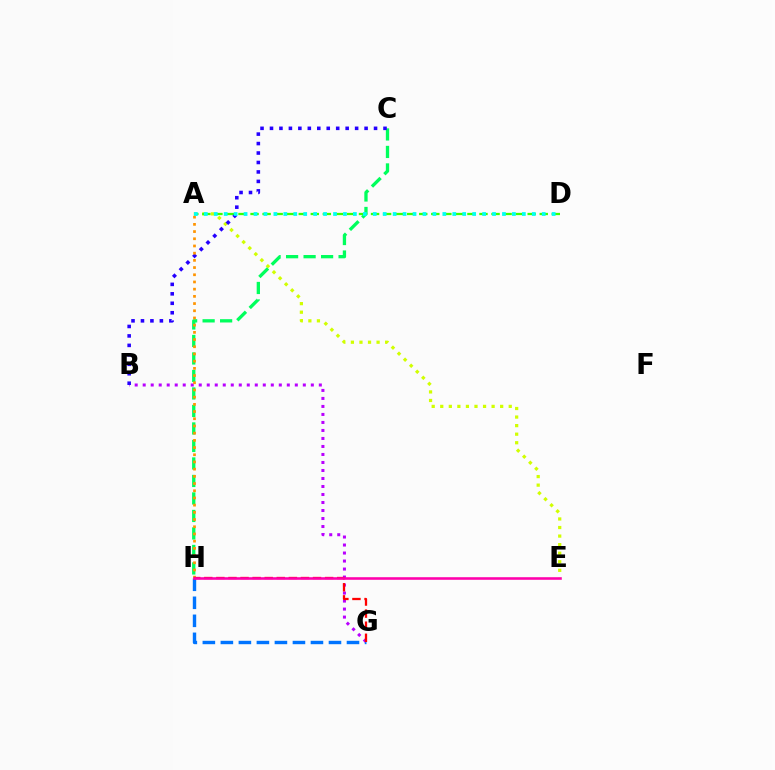{('G', 'H'): [{'color': '#0074ff', 'line_style': 'dashed', 'thickness': 2.45}, {'color': '#ff0000', 'line_style': 'dashed', 'thickness': 1.64}], ('A', 'E'): [{'color': '#d1ff00', 'line_style': 'dotted', 'thickness': 2.33}], ('A', 'D'): [{'color': '#3dff00', 'line_style': 'dashed', 'thickness': 1.64}, {'color': '#00fff6', 'line_style': 'dotted', 'thickness': 2.7}], ('C', 'H'): [{'color': '#00ff5c', 'line_style': 'dashed', 'thickness': 2.38}], ('B', 'G'): [{'color': '#b900ff', 'line_style': 'dotted', 'thickness': 2.18}], ('B', 'C'): [{'color': '#2500ff', 'line_style': 'dotted', 'thickness': 2.57}], ('A', 'H'): [{'color': '#ff9400', 'line_style': 'dotted', 'thickness': 1.96}], ('E', 'H'): [{'color': '#ff00ac', 'line_style': 'solid', 'thickness': 1.86}]}